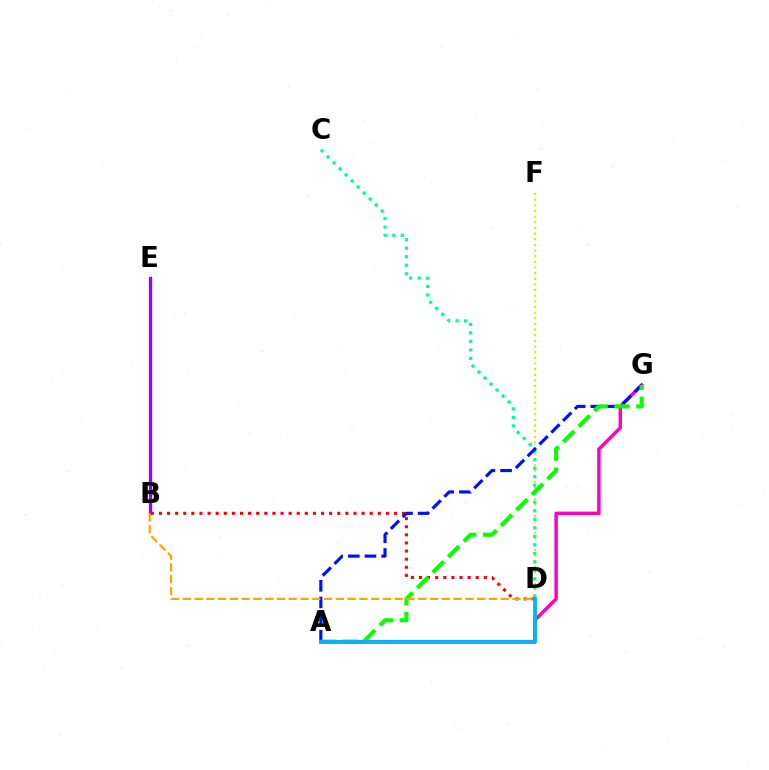{('B', 'E'): [{'color': '#9b00ff', 'line_style': 'solid', 'thickness': 2.37}], ('D', 'F'): [{'color': '#b3ff00', 'line_style': 'dotted', 'thickness': 1.53}], ('B', 'D'): [{'color': '#ff0000', 'line_style': 'dotted', 'thickness': 2.2}, {'color': '#ffa500', 'line_style': 'dashed', 'thickness': 1.6}], ('C', 'D'): [{'color': '#00ff9d', 'line_style': 'dotted', 'thickness': 2.32}], ('A', 'G'): [{'color': '#ff00bd', 'line_style': 'solid', 'thickness': 2.49}, {'color': '#0010ff', 'line_style': 'dashed', 'thickness': 2.27}, {'color': '#08ff00', 'line_style': 'dashed', 'thickness': 2.97}], ('A', 'D'): [{'color': '#00b5ff', 'line_style': 'solid', 'thickness': 2.75}]}